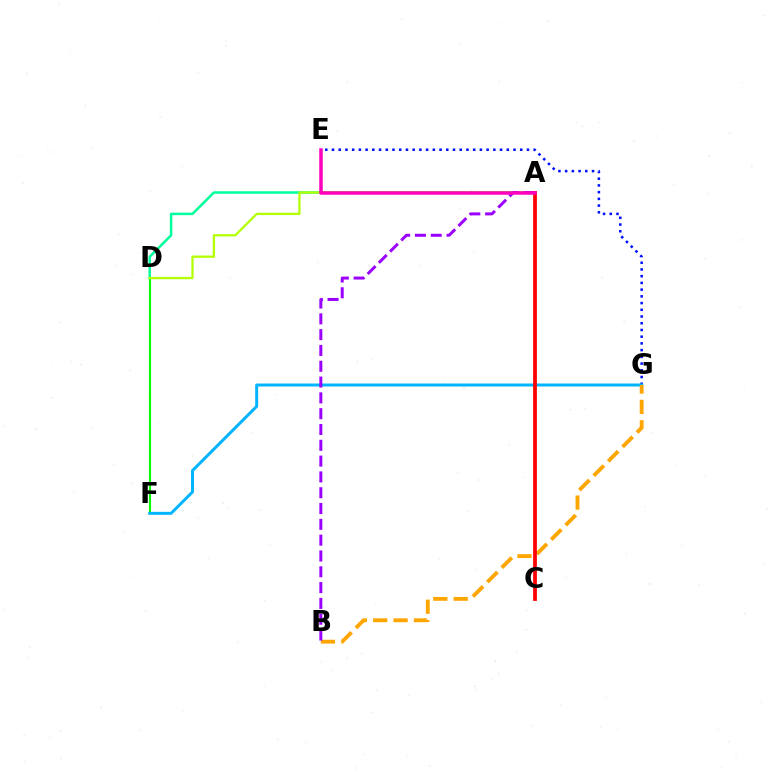{('E', 'G'): [{'color': '#0010ff', 'line_style': 'dotted', 'thickness': 1.83}], ('D', 'F'): [{'color': '#08ff00', 'line_style': 'solid', 'thickness': 1.53}], ('A', 'D'): [{'color': '#00ff9d', 'line_style': 'solid', 'thickness': 1.8}, {'color': '#b3ff00', 'line_style': 'solid', 'thickness': 1.65}], ('F', 'G'): [{'color': '#00b5ff', 'line_style': 'solid', 'thickness': 2.14}], ('B', 'G'): [{'color': '#ffa500', 'line_style': 'dashed', 'thickness': 2.77}], ('A', 'B'): [{'color': '#9b00ff', 'line_style': 'dashed', 'thickness': 2.15}], ('A', 'C'): [{'color': '#ff0000', 'line_style': 'solid', 'thickness': 2.71}], ('A', 'E'): [{'color': '#ff00bd', 'line_style': 'solid', 'thickness': 2.52}]}